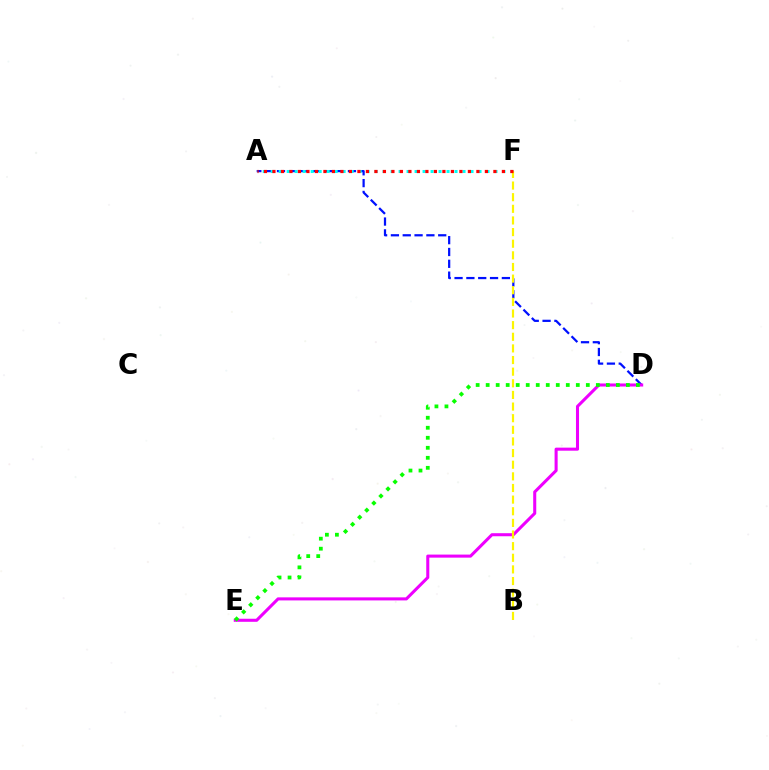{('A', 'D'): [{'color': '#0010ff', 'line_style': 'dashed', 'thickness': 1.61}], ('D', 'E'): [{'color': '#ee00ff', 'line_style': 'solid', 'thickness': 2.2}, {'color': '#08ff00', 'line_style': 'dotted', 'thickness': 2.72}], ('A', 'F'): [{'color': '#00fff6', 'line_style': 'dotted', 'thickness': 2.17}, {'color': '#ff0000', 'line_style': 'dotted', 'thickness': 2.31}], ('B', 'F'): [{'color': '#fcf500', 'line_style': 'dashed', 'thickness': 1.58}]}